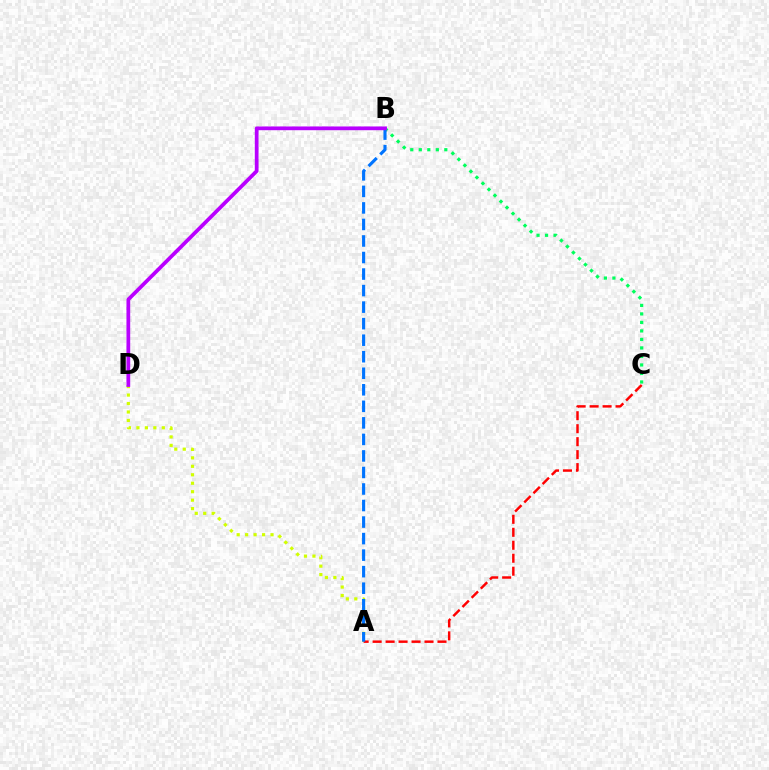{('A', 'D'): [{'color': '#d1ff00', 'line_style': 'dotted', 'thickness': 2.3}], ('A', 'C'): [{'color': '#ff0000', 'line_style': 'dashed', 'thickness': 1.76}], ('B', 'C'): [{'color': '#00ff5c', 'line_style': 'dotted', 'thickness': 2.31}], ('A', 'B'): [{'color': '#0074ff', 'line_style': 'dashed', 'thickness': 2.25}], ('B', 'D'): [{'color': '#b900ff', 'line_style': 'solid', 'thickness': 2.69}]}